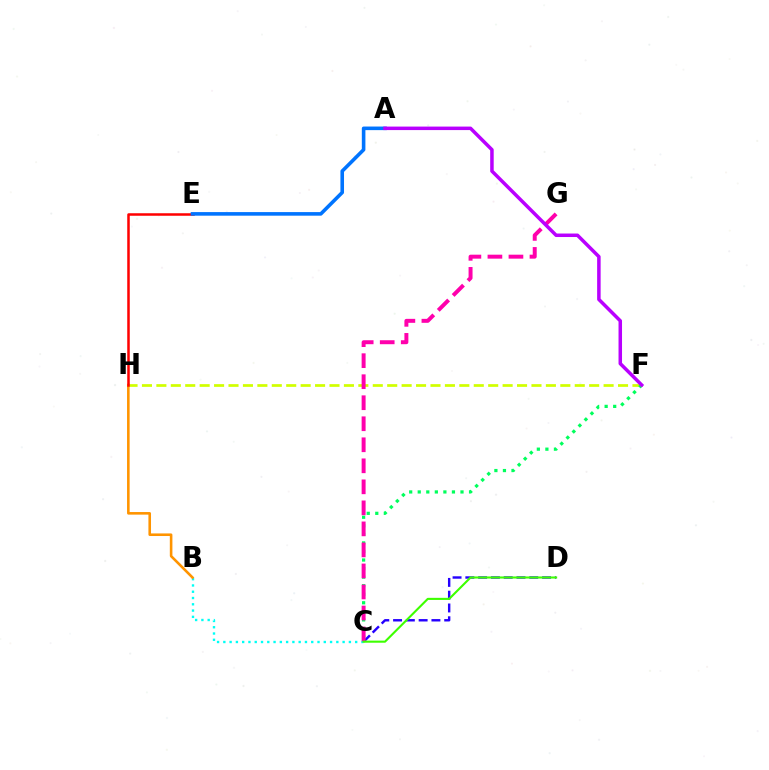{('B', 'C'): [{'color': '#00fff6', 'line_style': 'dotted', 'thickness': 1.71}], ('B', 'H'): [{'color': '#ff9400', 'line_style': 'solid', 'thickness': 1.86}], ('C', 'D'): [{'color': '#2500ff', 'line_style': 'dashed', 'thickness': 1.74}, {'color': '#3dff00', 'line_style': 'solid', 'thickness': 1.51}], ('F', 'H'): [{'color': '#d1ff00', 'line_style': 'dashed', 'thickness': 1.96}], ('E', 'H'): [{'color': '#ff0000', 'line_style': 'solid', 'thickness': 1.81}], ('C', 'F'): [{'color': '#00ff5c', 'line_style': 'dotted', 'thickness': 2.32}], ('A', 'E'): [{'color': '#0074ff', 'line_style': 'solid', 'thickness': 2.59}], ('C', 'G'): [{'color': '#ff00ac', 'line_style': 'dashed', 'thickness': 2.86}], ('A', 'F'): [{'color': '#b900ff', 'line_style': 'solid', 'thickness': 2.52}]}